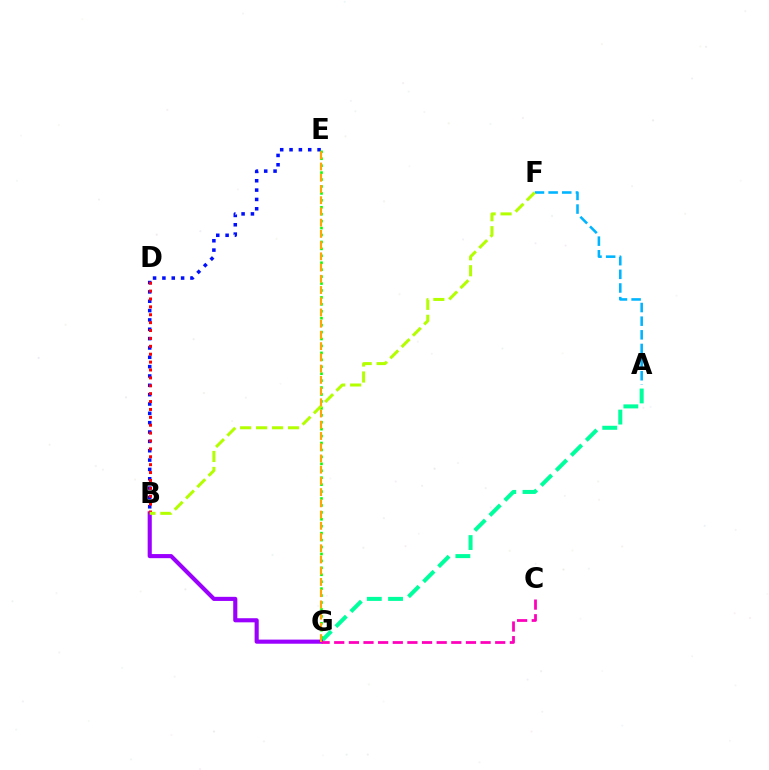{('A', 'G'): [{'color': '#00ff9d', 'line_style': 'dashed', 'thickness': 2.89}], ('A', 'F'): [{'color': '#00b5ff', 'line_style': 'dashed', 'thickness': 1.85}], ('B', 'E'): [{'color': '#0010ff', 'line_style': 'dotted', 'thickness': 2.54}], ('B', 'G'): [{'color': '#9b00ff', 'line_style': 'solid', 'thickness': 2.96}], ('C', 'G'): [{'color': '#ff00bd', 'line_style': 'dashed', 'thickness': 1.99}], ('E', 'G'): [{'color': '#08ff00', 'line_style': 'dotted', 'thickness': 1.88}, {'color': '#ffa500', 'line_style': 'dashed', 'thickness': 1.53}], ('B', 'D'): [{'color': '#ff0000', 'line_style': 'dotted', 'thickness': 2.14}], ('B', 'F'): [{'color': '#b3ff00', 'line_style': 'dashed', 'thickness': 2.17}]}